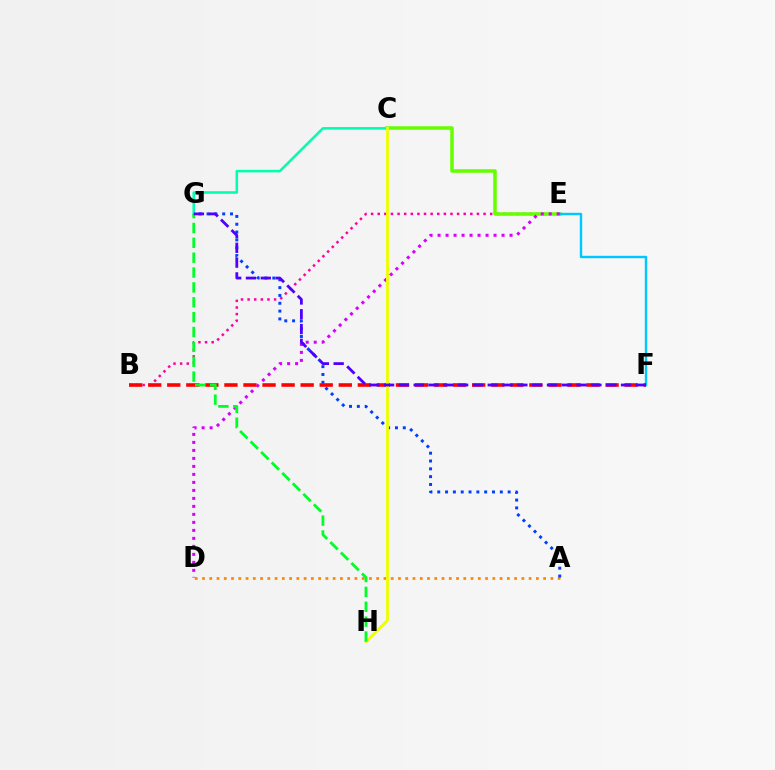{('A', 'D'): [{'color': '#ff8800', 'line_style': 'dotted', 'thickness': 1.97}], ('B', 'E'): [{'color': '#ff00a0', 'line_style': 'dotted', 'thickness': 1.8}], ('A', 'G'): [{'color': '#003fff', 'line_style': 'dotted', 'thickness': 2.13}], ('C', 'E'): [{'color': '#66ff00', 'line_style': 'solid', 'thickness': 2.54}], ('E', 'F'): [{'color': '#00c7ff', 'line_style': 'solid', 'thickness': 1.74}], ('C', 'G'): [{'color': '#00ffaf', 'line_style': 'solid', 'thickness': 1.85}], ('B', 'F'): [{'color': '#ff0000', 'line_style': 'dashed', 'thickness': 2.59}], ('D', 'E'): [{'color': '#d600ff', 'line_style': 'dotted', 'thickness': 2.17}], ('C', 'H'): [{'color': '#eeff00', 'line_style': 'solid', 'thickness': 2.05}], ('G', 'H'): [{'color': '#00ff27', 'line_style': 'dashed', 'thickness': 2.02}], ('F', 'G'): [{'color': '#4f00ff', 'line_style': 'dashed', 'thickness': 2.01}]}